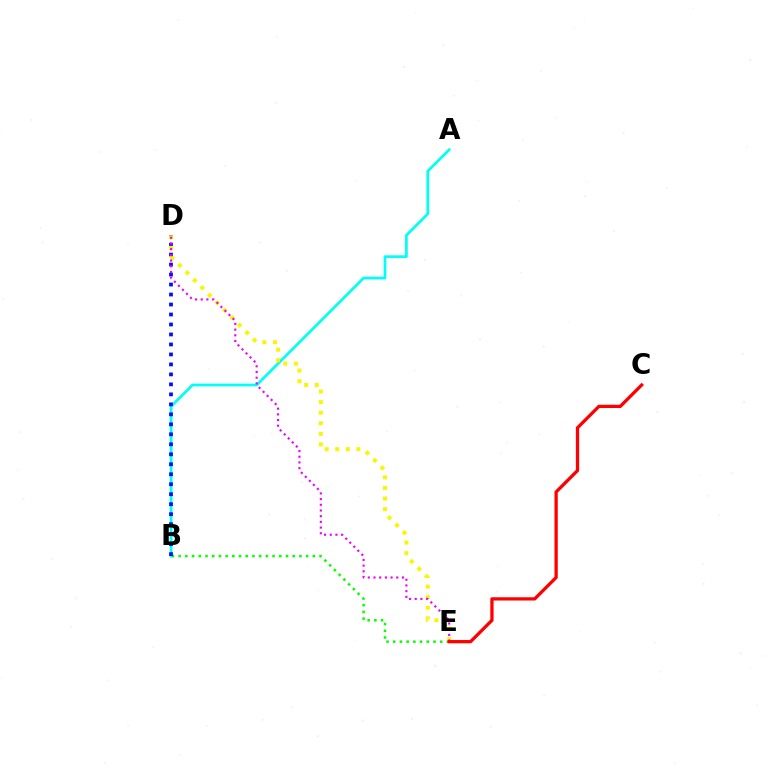{('A', 'B'): [{'color': '#00fff6', 'line_style': 'solid', 'thickness': 1.96}], ('B', 'E'): [{'color': '#08ff00', 'line_style': 'dotted', 'thickness': 1.82}], ('B', 'D'): [{'color': '#0010ff', 'line_style': 'dotted', 'thickness': 2.71}], ('D', 'E'): [{'color': '#fcf500', 'line_style': 'dotted', 'thickness': 2.87}, {'color': '#ee00ff', 'line_style': 'dotted', 'thickness': 1.55}], ('C', 'E'): [{'color': '#ff0000', 'line_style': 'solid', 'thickness': 2.36}]}